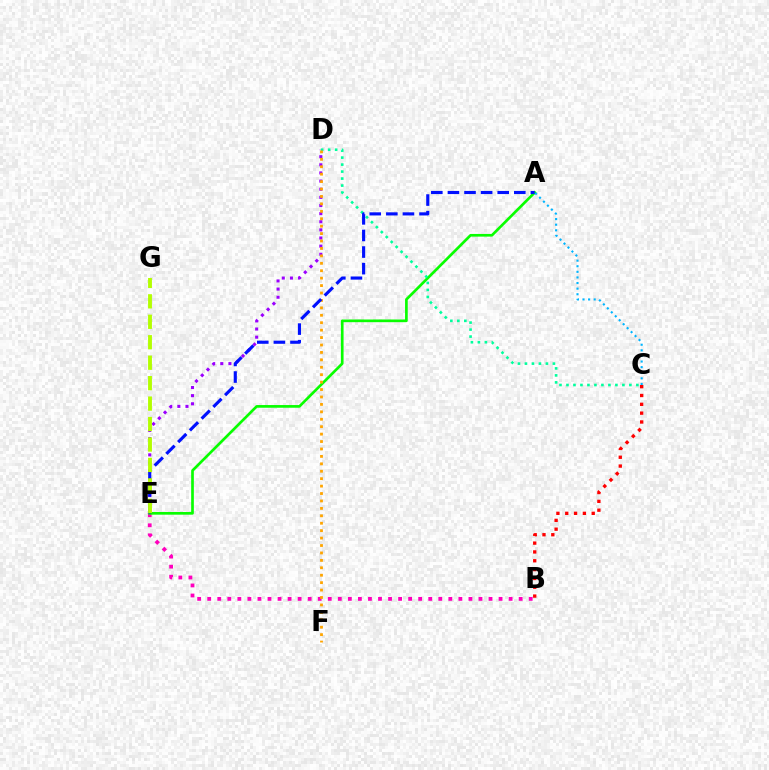{('B', 'E'): [{'color': '#ff00bd', 'line_style': 'dotted', 'thickness': 2.73}], ('D', 'E'): [{'color': '#9b00ff', 'line_style': 'dotted', 'thickness': 2.21}], ('A', 'E'): [{'color': '#08ff00', 'line_style': 'solid', 'thickness': 1.93}, {'color': '#0010ff', 'line_style': 'dashed', 'thickness': 2.25}], ('C', 'D'): [{'color': '#00ff9d', 'line_style': 'dotted', 'thickness': 1.9}], ('D', 'F'): [{'color': '#ffa500', 'line_style': 'dotted', 'thickness': 2.02}], ('B', 'C'): [{'color': '#ff0000', 'line_style': 'dotted', 'thickness': 2.4}], ('E', 'G'): [{'color': '#b3ff00', 'line_style': 'dashed', 'thickness': 2.78}], ('A', 'C'): [{'color': '#00b5ff', 'line_style': 'dotted', 'thickness': 1.52}]}